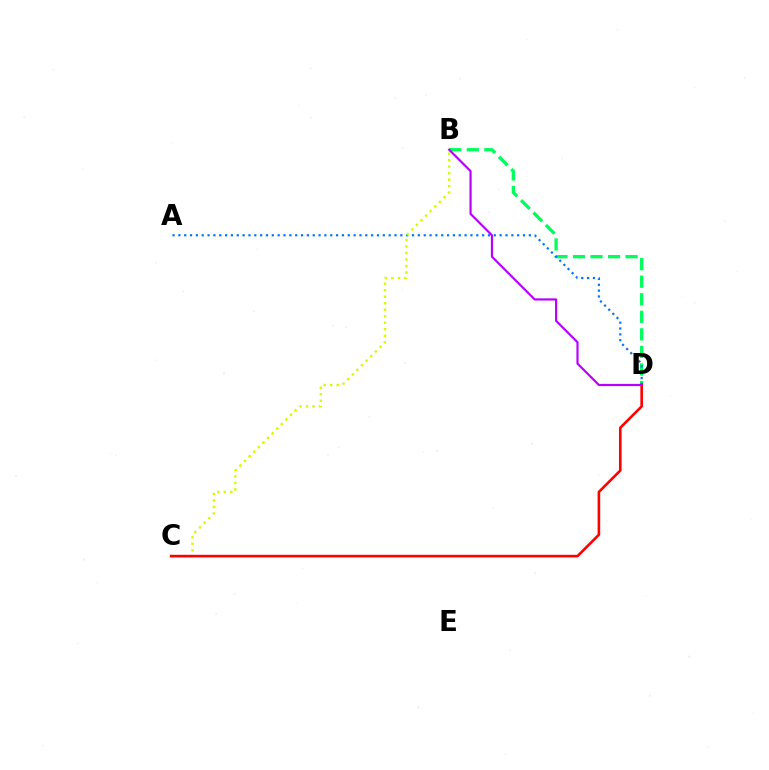{('B', 'D'): [{'color': '#00ff5c', 'line_style': 'dashed', 'thickness': 2.38}, {'color': '#b900ff', 'line_style': 'solid', 'thickness': 1.57}], ('A', 'D'): [{'color': '#0074ff', 'line_style': 'dotted', 'thickness': 1.59}], ('B', 'C'): [{'color': '#d1ff00', 'line_style': 'dotted', 'thickness': 1.77}], ('C', 'D'): [{'color': '#ff0000', 'line_style': 'solid', 'thickness': 1.88}]}